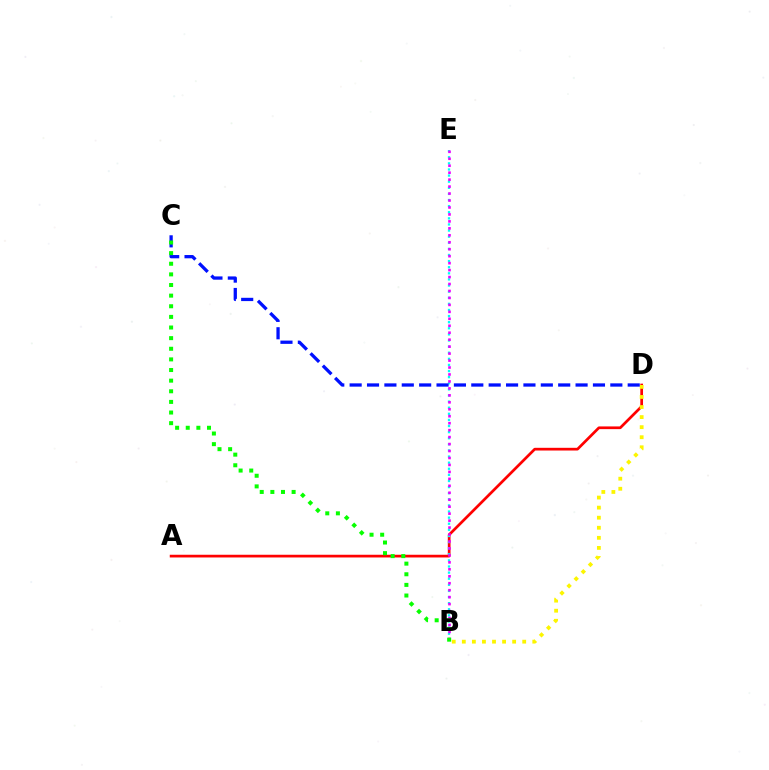{('A', 'D'): [{'color': '#ff0000', 'line_style': 'solid', 'thickness': 1.95}], ('B', 'D'): [{'color': '#fcf500', 'line_style': 'dotted', 'thickness': 2.73}], ('B', 'E'): [{'color': '#00fff6', 'line_style': 'dotted', 'thickness': 1.66}, {'color': '#ee00ff', 'line_style': 'dotted', 'thickness': 1.89}], ('C', 'D'): [{'color': '#0010ff', 'line_style': 'dashed', 'thickness': 2.36}], ('B', 'C'): [{'color': '#08ff00', 'line_style': 'dotted', 'thickness': 2.89}]}